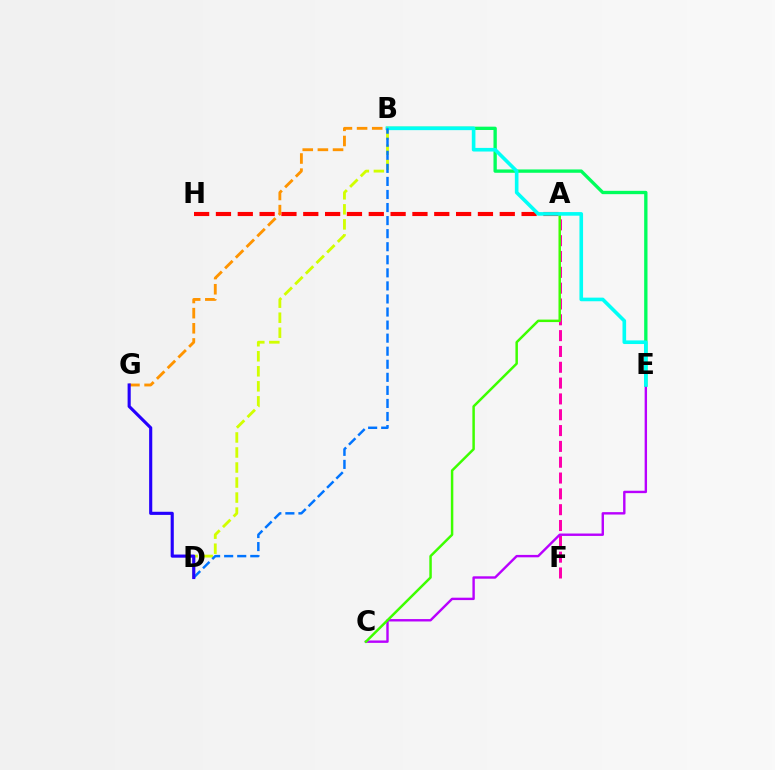{('B', 'E'): [{'color': '#00ff5c', 'line_style': 'solid', 'thickness': 2.4}, {'color': '#00fff6', 'line_style': 'solid', 'thickness': 2.61}], ('B', 'D'): [{'color': '#d1ff00', 'line_style': 'dashed', 'thickness': 2.04}, {'color': '#0074ff', 'line_style': 'dashed', 'thickness': 1.77}], ('A', 'F'): [{'color': '#ff00ac', 'line_style': 'dashed', 'thickness': 2.15}], ('C', 'E'): [{'color': '#b900ff', 'line_style': 'solid', 'thickness': 1.73}], ('A', 'H'): [{'color': '#ff0000', 'line_style': 'dashed', 'thickness': 2.97}], ('A', 'C'): [{'color': '#3dff00', 'line_style': 'solid', 'thickness': 1.78}], ('B', 'G'): [{'color': '#ff9400', 'line_style': 'dashed', 'thickness': 2.06}], ('D', 'G'): [{'color': '#2500ff', 'line_style': 'solid', 'thickness': 2.25}]}